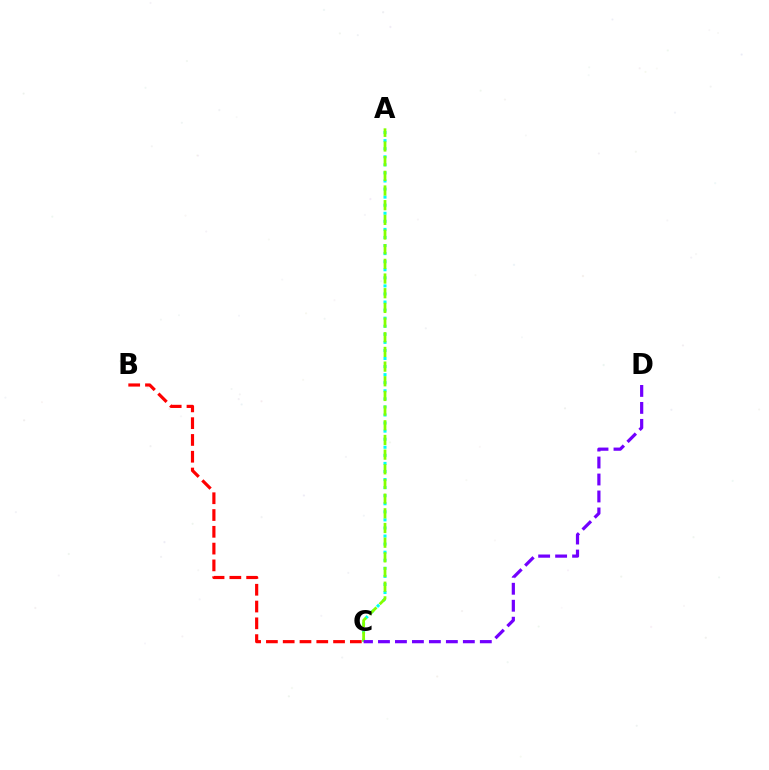{('A', 'C'): [{'color': '#00fff6', 'line_style': 'dotted', 'thickness': 2.19}, {'color': '#84ff00', 'line_style': 'dashed', 'thickness': 1.99}], ('B', 'C'): [{'color': '#ff0000', 'line_style': 'dashed', 'thickness': 2.28}], ('C', 'D'): [{'color': '#7200ff', 'line_style': 'dashed', 'thickness': 2.31}]}